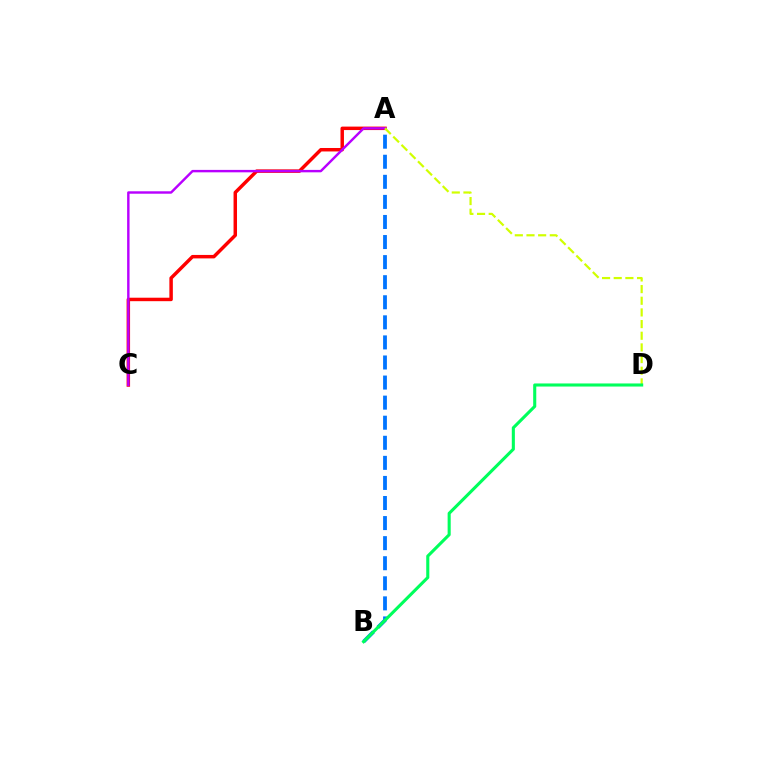{('A', 'C'): [{'color': '#ff0000', 'line_style': 'solid', 'thickness': 2.5}, {'color': '#b900ff', 'line_style': 'solid', 'thickness': 1.75}], ('A', 'B'): [{'color': '#0074ff', 'line_style': 'dashed', 'thickness': 2.73}], ('A', 'D'): [{'color': '#d1ff00', 'line_style': 'dashed', 'thickness': 1.58}], ('B', 'D'): [{'color': '#00ff5c', 'line_style': 'solid', 'thickness': 2.22}]}